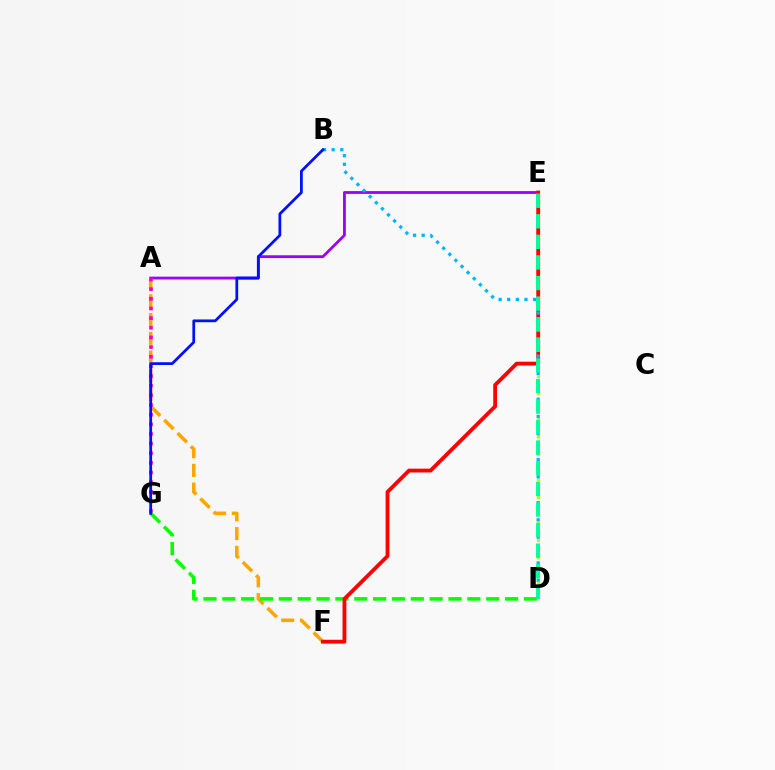{('A', 'E'): [{'color': '#9b00ff', 'line_style': 'solid', 'thickness': 2.02}], ('A', 'F'): [{'color': '#ffa500', 'line_style': 'dashed', 'thickness': 2.55}], ('A', 'G'): [{'color': '#ff00bd', 'line_style': 'dotted', 'thickness': 2.62}], ('D', 'G'): [{'color': '#08ff00', 'line_style': 'dashed', 'thickness': 2.56}], ('D', 'E'): [{'color': '#b3ff00', 'line_style': 'dotted', 'thickness': 2.35}, {'color': '#00ff9d', 'line_style': 'dashed', 'thickness': 2.8}], ('E', 'F'): [{'color': '#ff0000', 'line_style': 'solid', 'thickness': 2.75}], ('B', 'D'): [{'color': '#00b5ff', 'line_style': 'dotted', 'thickness': 2.34}], ('B', 'G'): [{'color': '#0010ff', 'line_style': 'solid', 'thickness': 1.99}]}